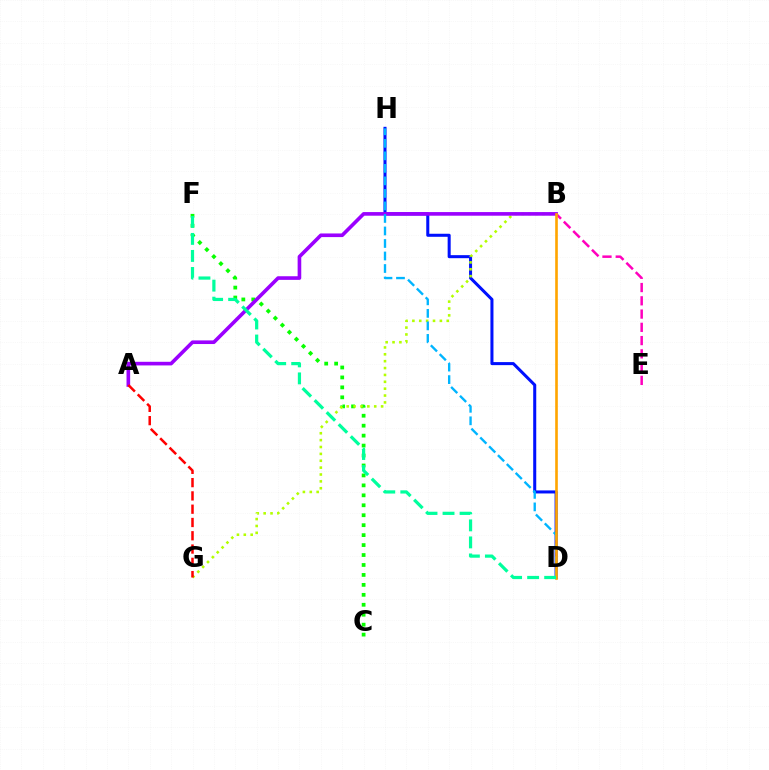{('C', 'F'): [{'color': '#08ff00', 'line_style': 'dotted', 'thickness': 2.7}], ('D', 'H'): [{'color': '#0010ff', 'line_style': 'solid', 'thickness': 2.19}, {'color': '#00b5ff', 'line_style': 'dashed', 'thickness': 1.7}], ('B', 'G'): [{'color': '#b3ff00', 'line_style': 'dotted', 'thickness': 1.87}], ('A', 'B'): [{'color': '#9b00ff', 'line_style': 'solid', 'thickness': 2.61}], ('B', 'E'): [{'color': '#ff00bd', 'line_style': 'dashed', 'thickness': 1.8}], ('A', 'G'): [{'color': '#ff0000', 'line_style': 'dashed', 'thickness': 1.8}], ('B', 'D'): [{'color': '#ffa500', 'line_style': 'solid', 'thickness': 1.9}], ('D', 'F'): [{'color': '#00ff9d', 'line_style': 'dashed', 'thickness': 2.31}]}